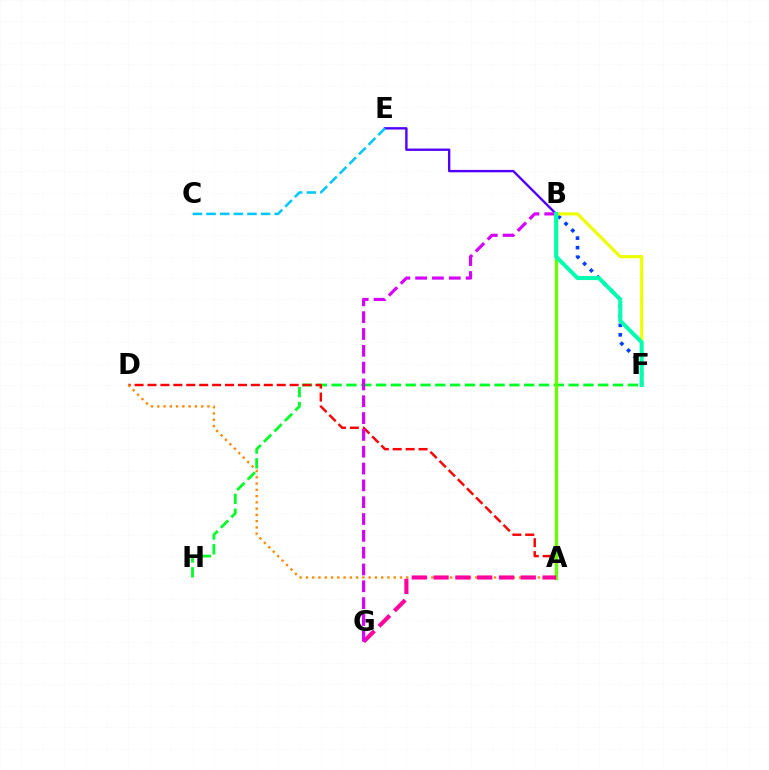{('B', 'E'): [{'color': '#4f00ff', 'line_style': 'solid', 'thickness': 1.71}], ('F', 'H'): [{'color': '#00ff27', 'line_style': 'dashed', 'thickness': 2.01}], ('A', 'D'): [{'color': '#ff0000', 'line_style': 'dashed', 'thickness': 1.76}, {'color': '#ff8800', 'line_style': 'dotted', 'thickness': 1.7}], ('B', 'F'): [{'color': '#003fff', 'line_style': 'dotted', 'thickness': 2.59}, {'color': '#eeff00', 'line_style': 'solid', 'thickness': 2.27}, {'color': '#00ffaf', 'line_style': 'solid', 'thickness': 2.88}], ('A', 'B'): [{'color': '#66ff00', 'line_style': 'solid', 'thickness': 2.39}], ('C', 'E'): [{'color': '#00c7ff', 'line_style': 'dashed', 'thickness': 1.85}], ('A', 'G'): [{'color': '#ff00a0', 'line_style': 'dashed', 'thickness': 2.96}], ('B', 'G'): [{'color': '#d600ff', 'line_style': 'dashed', 'thickness': 2.29}]}